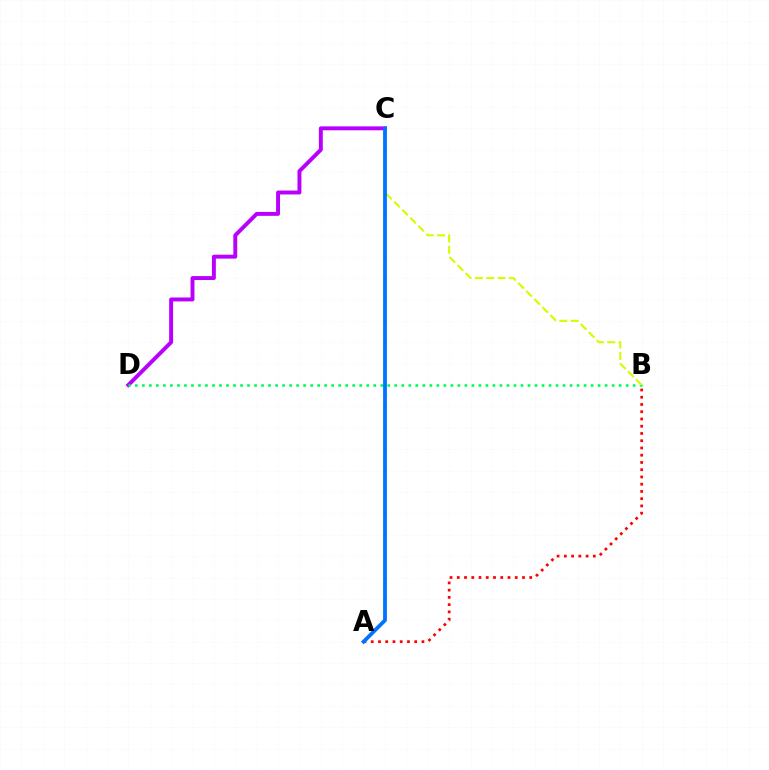{('C', 'D'): [{'color': '#b900ff', 'line_style': 'solid', 'thickness': 2.82}], ('A', 'B'): [{'color': '#ff0000', 'line_style': 'dotted', 'thickness': 1.97}], ('B', 'D'): [{'color': '#00ff5c', 'line_style': 'dotted', 'thickness': 1.91}], ('B', 'C'): [{'color': '#d1ff00', 'line_style': 'dashed', 'thickness': 1.54}], ('A', 'C'): [{'color': '#0074ff', 'line_style': 'solid', 'thickness': 2.74}]}